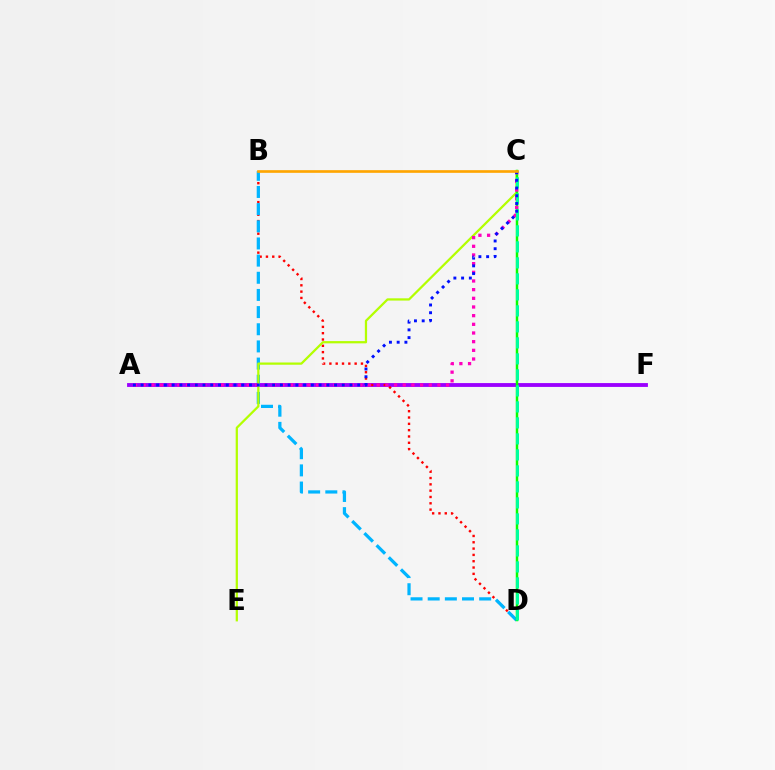{('A', 'F'): [{'color': '#9b00ff', 'line_style': 'solid', 'thickness': 2.77}], ('B', 'D'): [{'color': '#ff0000', 'line_style': 'dotted', 'thickness': 1.72}, {'color': '#00b5ff', 'line_style': 'dashed', 'thickness': 2.33}], ('C', 'E'): [{'color': '#b3ff00', 'line_style': 'solid', 'thickness': 1.62}], ('C', 'D'): [{'color': '#08ff00', 'line_style': 'solid', 'thickness': 1.79}, {'color': '#00ff9d', 'line_style': 'dashed', 'thickness': 2.17}], ('A', 'C'): [{'color': '#ff00bd', 'line_style': 'dotted', 'thickness': 2.36}, {'color': '#0010ff', 'line_style': 'dotted', 'thickness': 2.1}], ('B', 'C'): [{'color': '#ffa500', 'line_style': 'solid', 'thickness': 1.92}]}